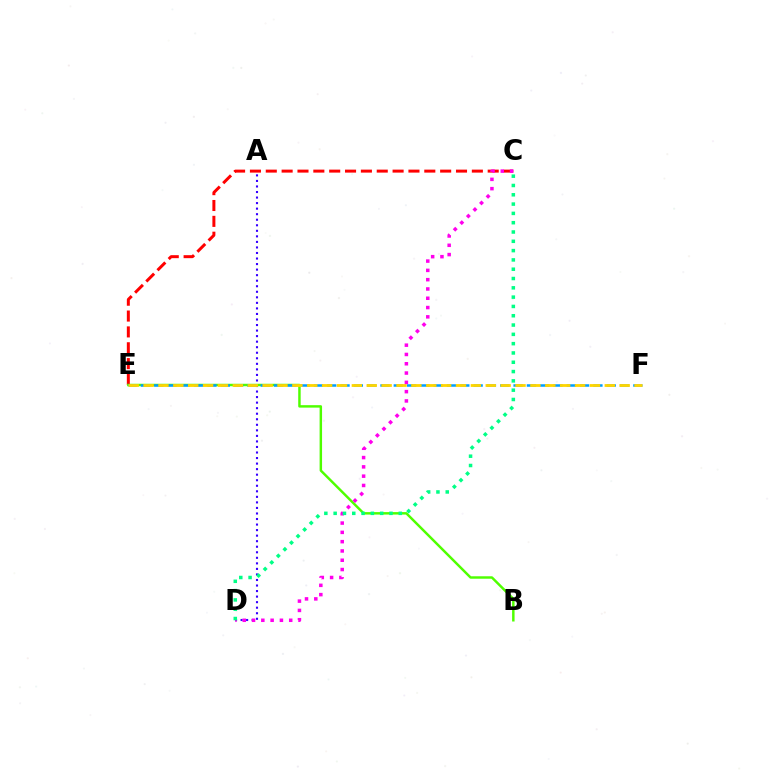{('A', 'D'): [{'color': '#3700ff', 'line_style': 'dotted', 'thickness': 1.51}], ('C', 'E'): [{'color': '#ff0000', 'line_style': 'dashed', 'thickness': 2.15}], ('B', 'E'): [{'color': '#4fff00', 'line_style': 'solid', 'thickness': 1.77}], ('E', 'F'): [{'color': '#009eff', 'line_style': 'dashed', 'thickness': 1.81}, {'color': '#ffd500', 'line_style': 'dashed', 'thickness': 2.02}], ('C', 'D'): [{'color': '#ff00ed', 'line_style': 'dotted', 'thickness': 2.53}, {'color': '#00ff86', 'line_style': 'dotted', 'thickness': 2.53}]}